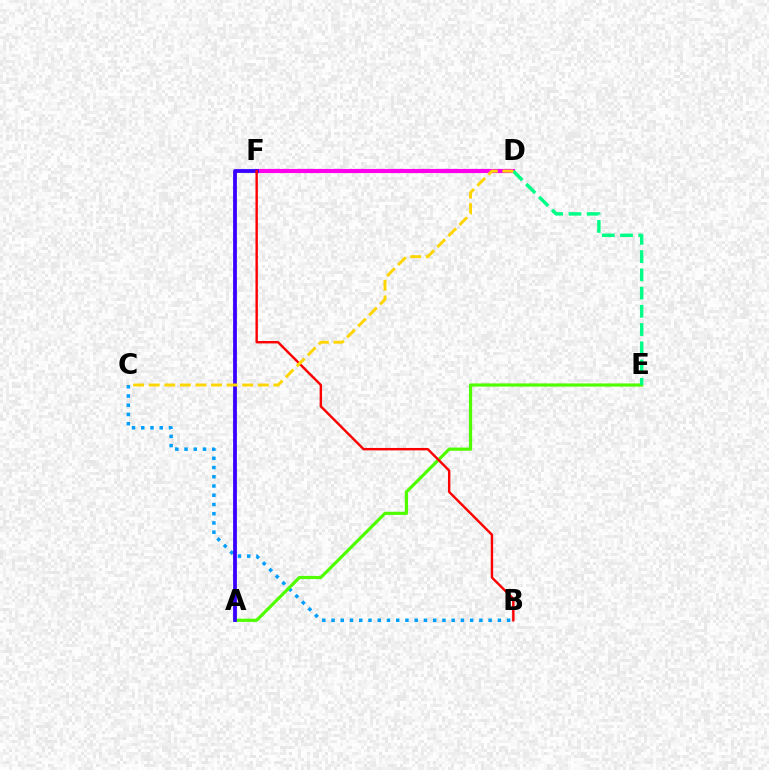{('D', 'F'): [{'color': '#ff00ed', 'line_style': 'solid', 'thickness': 2.99}], ('B', 'C'): [{'color': '#009eff', 'line_style': 'dotted', 'thickness': 2.51}], ('A', 'E'): [{'color': '#4fff00', 'line_style': 'solid', 'thickness': 2.29}], ('D', 'E'): [{'color': '#00ff86', 'line_style': 'dashed', 'thickness': 2.48}], ('A', 'F'): [{'color': '#3700ff', 'line_style': 'solid', 'thickness': 2.73}], ('B', 'F'): [{'color': '#ff0000', 'line_style': 'solid', 'thickness': 1.74}], ('C', 'D'): [{'color': '#ffd500', 'line_style': 'dashed', 'thickness': 2.12}]}